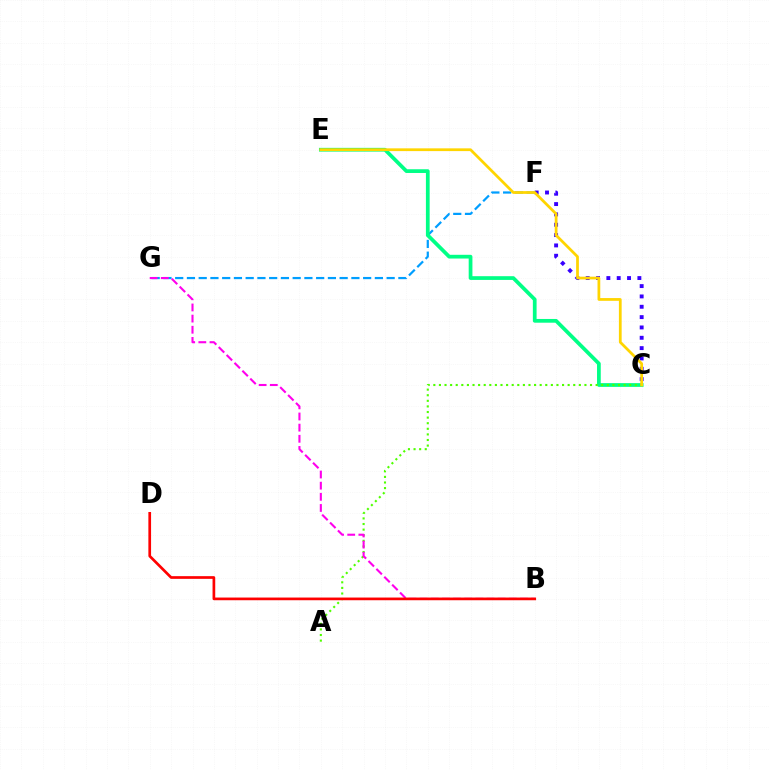{('F', 'G'): [{'color': '#009eff', 'line_style': 'dashed', 'thickness': 1.6}], ('C', 'F'): [{'color': '#3700ff', 'line_style': 'dotted', 'thickness': 2.81}], ('C', 'E'): [{'color': '#00ff86', 'line_style': 'solid', 'thickness': 2.69}, {'color': '#ffd500', 'line_style': 'solid', 'thickness': 1.98}], ('A', 'C'): [{'color': '#4fff00', 'line_style': 'dotted', 'thickness': 1.52}], ('B', 'G'): [{'color': '#ff00ed', 'line_style': 'dashed', 'thickness': 1.51}], ('B', 'D'): [{'color': '#ff0000', 'line_style': 'solid', 'thickness': 1.94}]}